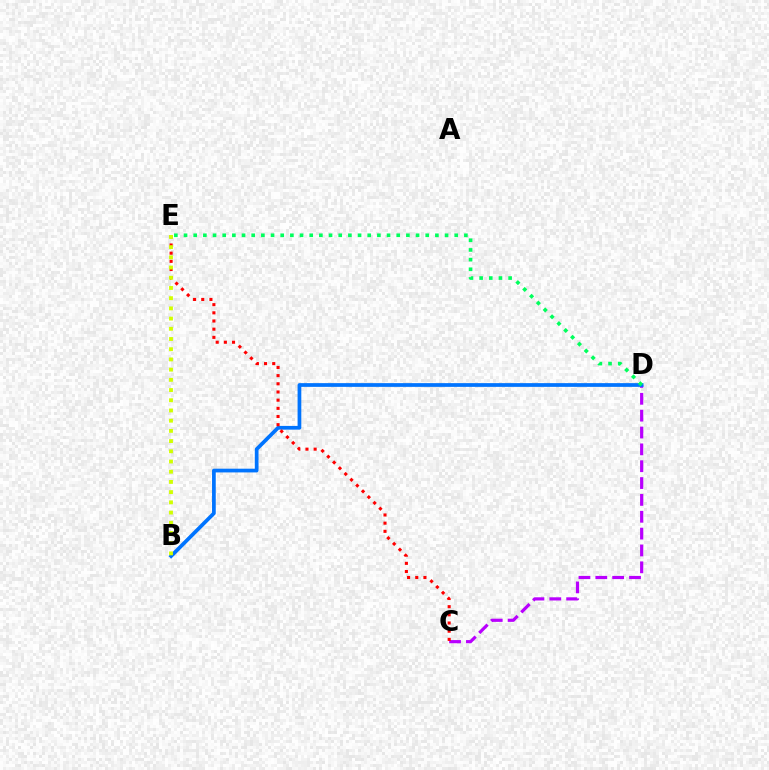{('C', 'D'): [{'color': '#b900ff', 'line_style': 'dashed', 'thickness': 2.29}], ('B', 'D'): [{'color': '#0074ff', 'line_style': 'solid', 'thickness': 2.68}], ('C', 'E'): [{'color': '#ff0000', 'line_style': 'dotted', 'thickness': 2.22}], ('B', 'E'): [{'color': '#d1ff00', 'line_style': 'dotted', 'thickness': 2.77}], ('D', 'E'): [{'color': '#00ff5c', 'line_style': 'dotted', 'thickness': 2.63}]}